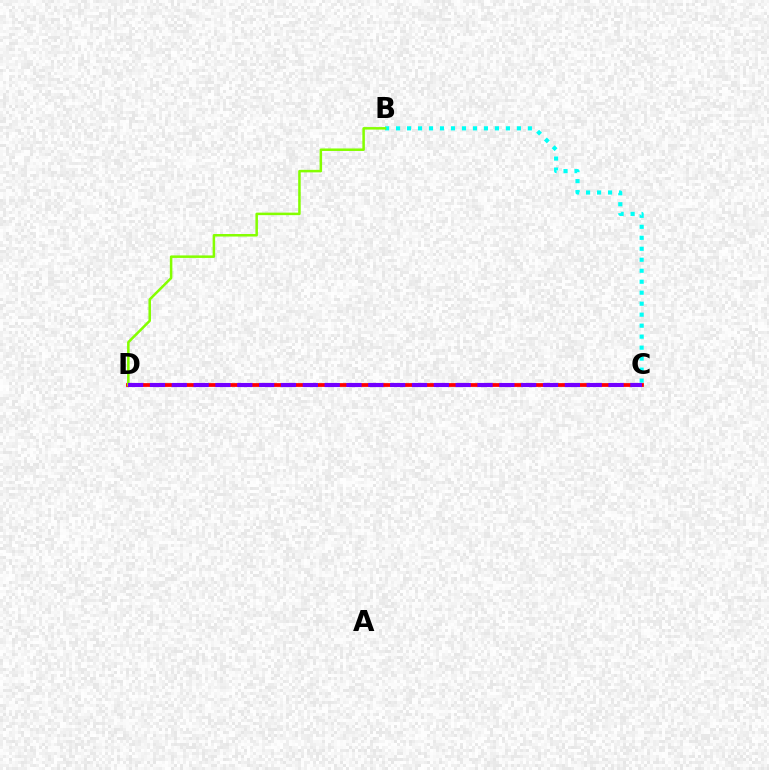{('C', 'D'): [{'color': '#ff0000', 'line_style': 'solid', 'thickness': 2.7}, {'color': '#7200ff', 'line_style': 'dashed', 'thickness': 2.97}], ('B', 'C'): [{'color': '#00fff6', 'line_style': 'dotted', 'thickness': 2.98}], ('B', 'D'): [{'color': '#84ff00', 'line_style': 'solid', 'thickness': 1.81}]}